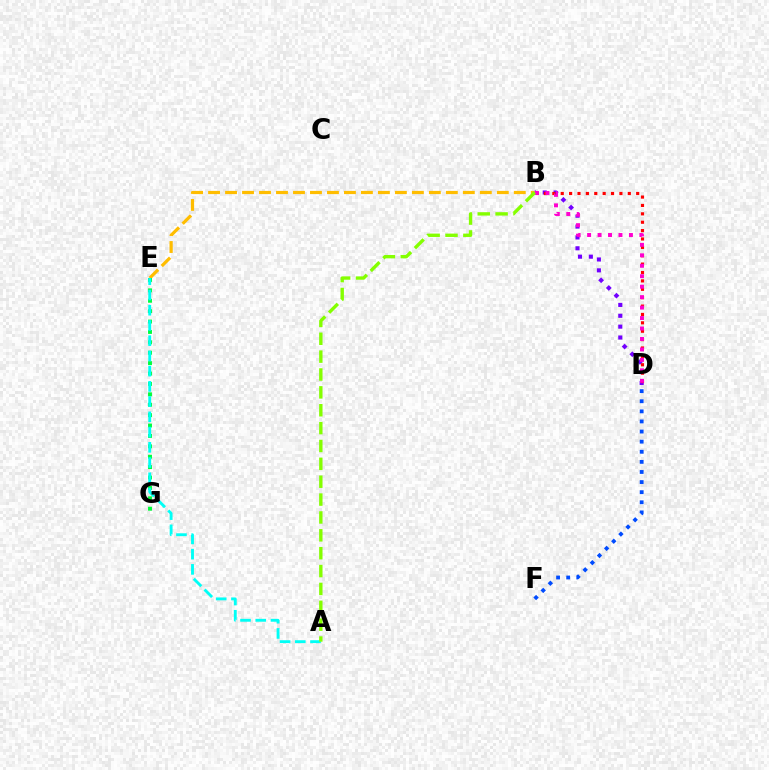{('B', 'E'): [{'color': '#ffbd00', 'line_style': 'dashed', 'thickness': 2.31}], ('E', 'G'): [{'color': '#00ff39', 'line_style': 'dotted', 'thickness': 2.82}], ('B', 'D'): [{'color': '#7200ff', 'line_style': 'dotted', 'thickness': 2.95}, {'color': '#ff0000', 'line_style': 'dotted', 'thickness': 2.28}, {'color': '#ff00cf', 'line_style': 'dotted', 'thickness': 2.84}], ('A', 'E'): [{'color': '#00fff6', 'line_style': 'dashed', 'thickness': 2.07}], ('A', 'B'): [{'color': '#84ff00', 'line_style': 'dashed', 'thickness': 2.43}], ('D', 'F'): [{'color': '#004bff', 'line_style': 'dotted', 'thickness': 2.74}]}